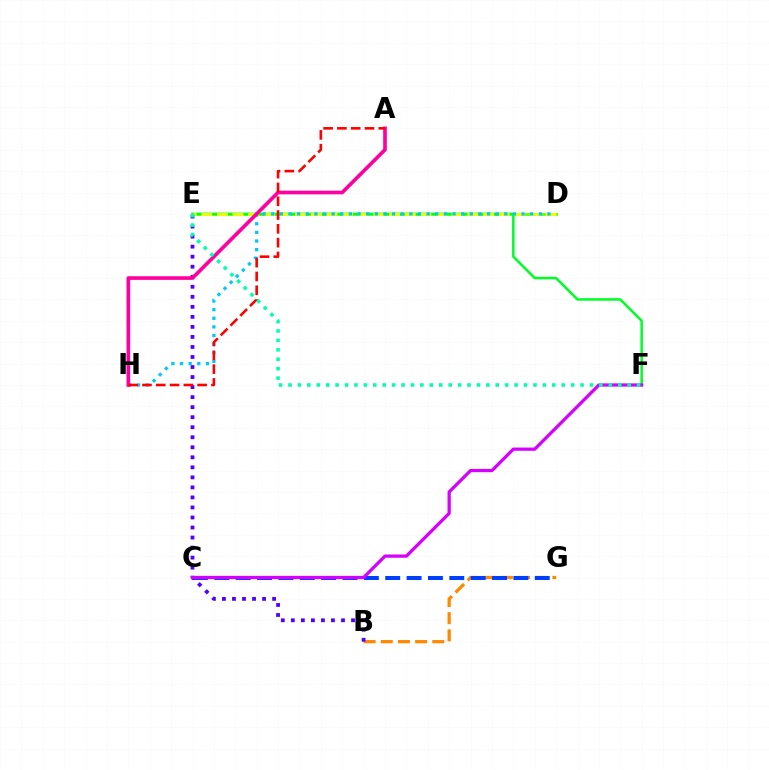{('D', 'E'): [{'color': '#66ff00', 'line_style': 'solid', 'thickness': 2.12}, {'color': '#eeff00', 'line_style': 'dashed', 'thickness': 2.13}], ('E', 'F'): [{'color': '#00ff27', 'line_style': 'solid', 'thickness': 1.83}, {'color': '#00ffaf', 'line_style': 'dotted', 'thickness': 2.56}], ('B', 'G'): [{'color': '#ff8800', 'line_style': 'dashed', 'thickness': 2.33}], ('C', 'G'): [{'color': '#003fff', 'line_style': 'dashed', 'thickness': 2.9}], ('B', 'E'): [{'color': '#4f00ff', 'line_style': 'dotted', 'thickness': 2.73}], ('D', 'H'): [{'color': '#00c7ff', 'line_style': 'dotted', 'thickness': 2.35}], ('A', 'H'): [{'color': '#ff00a0', 'line_style': 'solid', 'thickness': 2.63}, {'color': '#ff0000', 'line_style': 'dashed', 'thickness': 1.87}], ('C', 'F'): [{'color': '#d600ff', 'line_style': 'solid', 'thickness': 2.34}]}